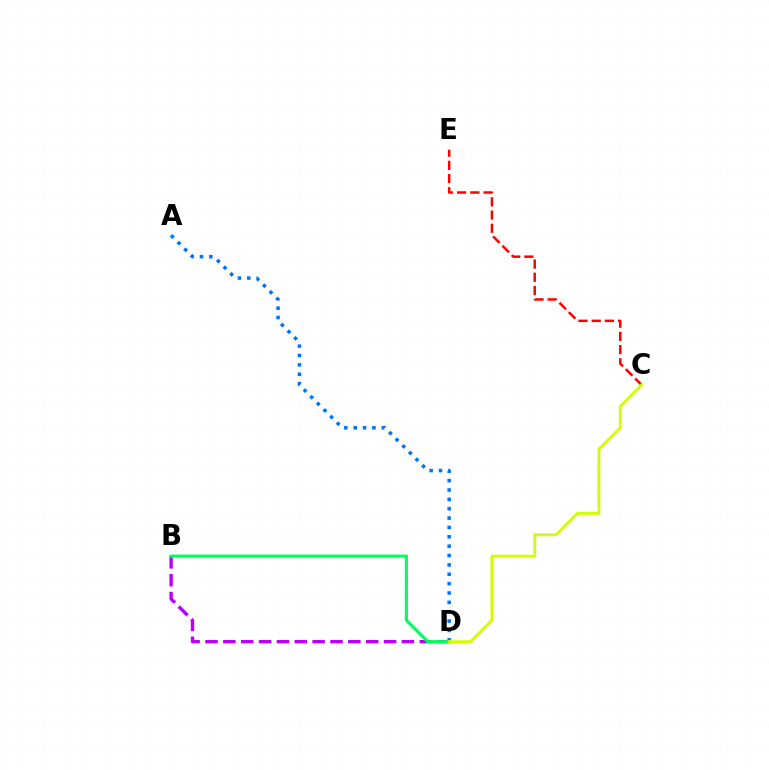{('B', 'D'): [{'color': '#b900ff', 'line_style': 'dashed', 'thickness': 2.43}, {'color': '#00ff5c', 'line_style': 'solid', 'thickness': 2.24}], ('A', 'D'): [{'color': '#0074ff', 'line_style': 'dotted', 'thickness': 2.54}], ('C', 'E'): [{'color': '#ff0000', 'line_style': 'dashed', 'thickness': 1.79}], ('C', 'D'): [{'color': '#d1ff00', 'line_style': 'solid', 'thickness': 2.09}]}